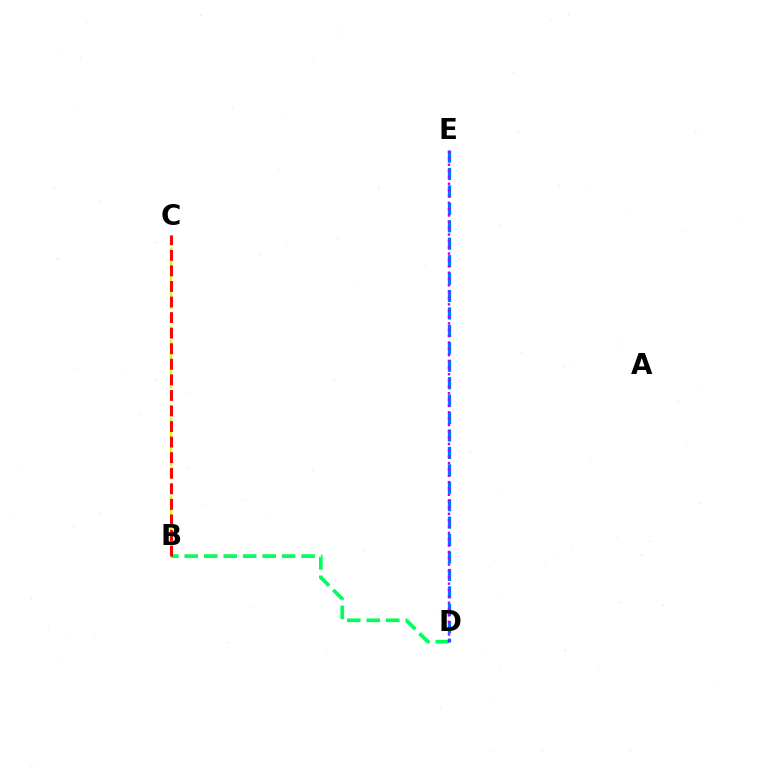{('B', 'C'): [{'color': '#d1ff00', 'line_style': 'dashed', 'thickness': 1.77}, {'color': '#ff0000', 'line_style': 'dashed', 'thickness': 2.11}], ('B', 'D'): [{'color': '#00ff5c', 'line_style': 'dashed', 'thickness': 2.65}], ('D', 'E'): [{'color': '#0074ff', 'line_style': 'dashed', 'thickness': 2.37}, {'color': '#b900ff', 'line_style': 'dotted', 'thickness': 1.72}]}